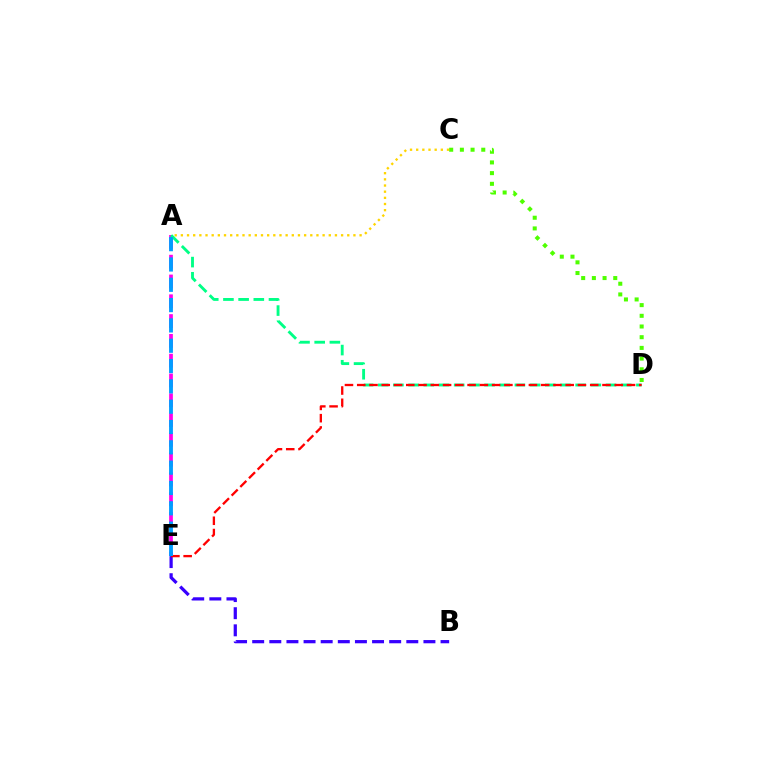{('B', 'E'): [{'color': '#3700ff', 'line_style': 'dashed', 'thickness': 2.33}], ('A', 'C'): [{'color': '#ffd500', 'line_style': 'dotted', 'thickness': 1.67}], ('A', 'E'): [{'color': '#ff00ed', 'line_style': 'dashed', 'thickness': 2.69}, {'color': '#009eff', 'line_style': 'dashed', 'thickness': 2.76}], ('A', 'D'): [{'color': '#00ff86', 'line_style': 'dashed', 'thickness': 2.06}], ('C', 'D'): [{'color': '#4fff00', 'line_style': 'dotted', 'thickness': 2.91}], ('D', 'E'): [{'color': '#ff0000', 'line_style': 'dashed', 'thickness': 1.67}]}